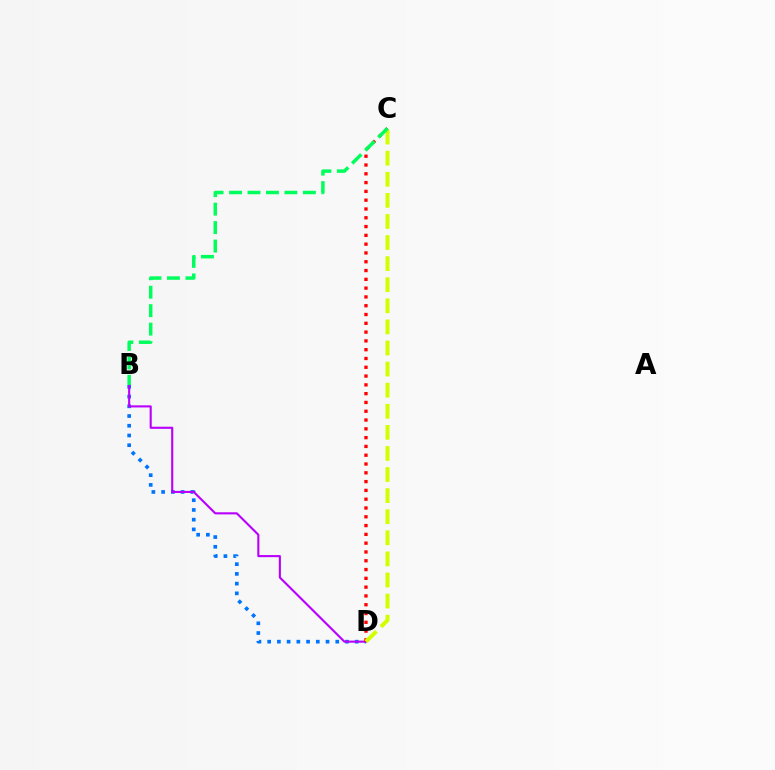{('B', 'D'): [{'color': '#0074ff', 'line_style': 'dotted', 'thickness': 2.64}, {'color': '#b900ff', 'line_style': 'solid', 'thickness': 1.52}], ('C', 'D'): [{'color': '#ff0000', 'line_style': 'dotted', 'thickness': 2.39}, {'color': '#d1ff00', 'line_style': 'dashed', 'thickness': 2.87}], ('B', 'C'): [{'color': '#00ff5c', 'line_style': 'dashed', 'thickness': 2.51}]}